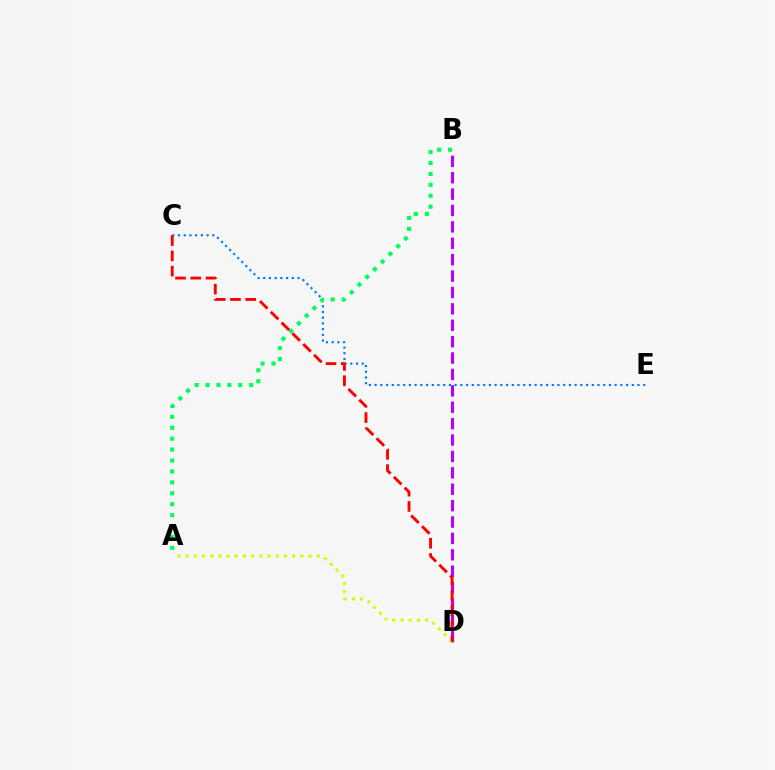{('B', 'D'): [{'color': '#b900ff', 'line_style': 'dashed', 'thickness': 2.23}], ('C', 'E'): [{'color': '#0074ff', 'line_style': 'dotted', 'thickness': 1.55}], ('A', 'D'): [{'color': '#d1ff00', 'line_style': 'dotted', 'thickness': 2.23}], ('A', 'B'): [{'color': '#00ff5c', 'line_style': 'dotted', 'thickness': 2.97}], ('C', 'D'): [{'color': '#ff0000', 'line_style': 'dashed', 'thickness': 2.07}]}